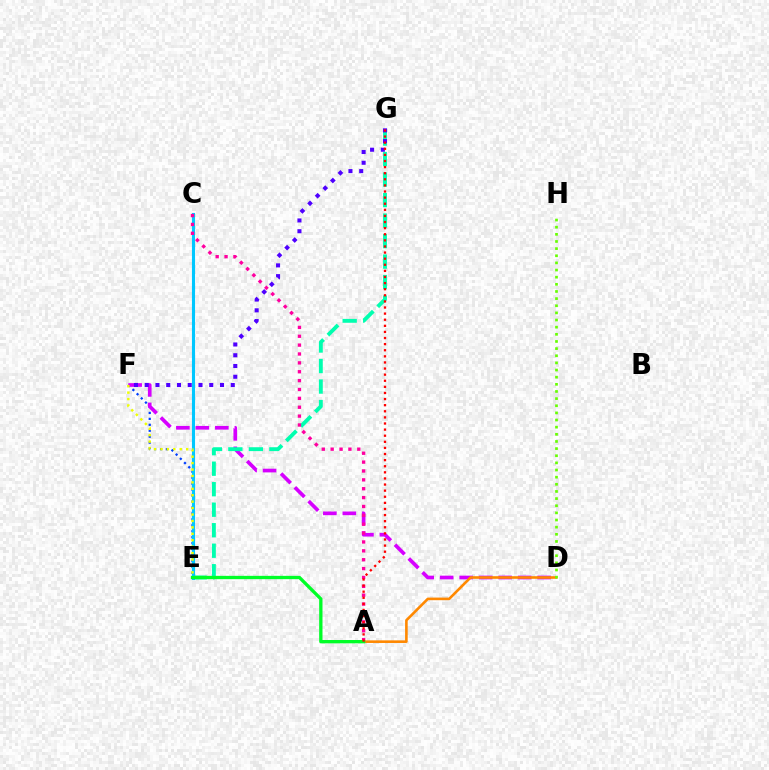{('E', 'F'): [{'color': '#003fff', 'line_style': 'dotted', 'thickness': 1.61}, {'color': '#eeff00', 'line_style': 'dotted', 'thickness': 1.75}], ('D', 'F'): [{'color': '#d600ff', 'line_style': 'dashed', 'thickness': 2.65}], ('E', 'G'): [{'color': '#00ffaf', 'line_style': 'dashed', 'thickness': 2.79}], ('C', 'E'): [{'color': '#00c7ff', 'line_style': 'solid', 'thickness': 2.24}], ('A', 'C'): [{'color': '#ff00a0', 'line_style': 'dotted', 'thickness': 2.41}], ('A', 'D'): [{'color': '#ff8800', 'line_style': 'solid', 'thickness': 1.88}], ('A', 'E'): [{'color': '#00ff27', 'line_style': 'solid', 'thickness': 2.38}], ('D', 'H'): [{'color': '#66ff00', 'line_style': 'dotted', 'thickness': 1.94}], ('F', 'G'): [{'color': '#4f00ff', 'line_style': 'dotted', 'thickness': 2.92}], ('A', 'G'): [{'color': '#ff0000', 'line_style': 'dotted', 'thickness': 1.66}]}